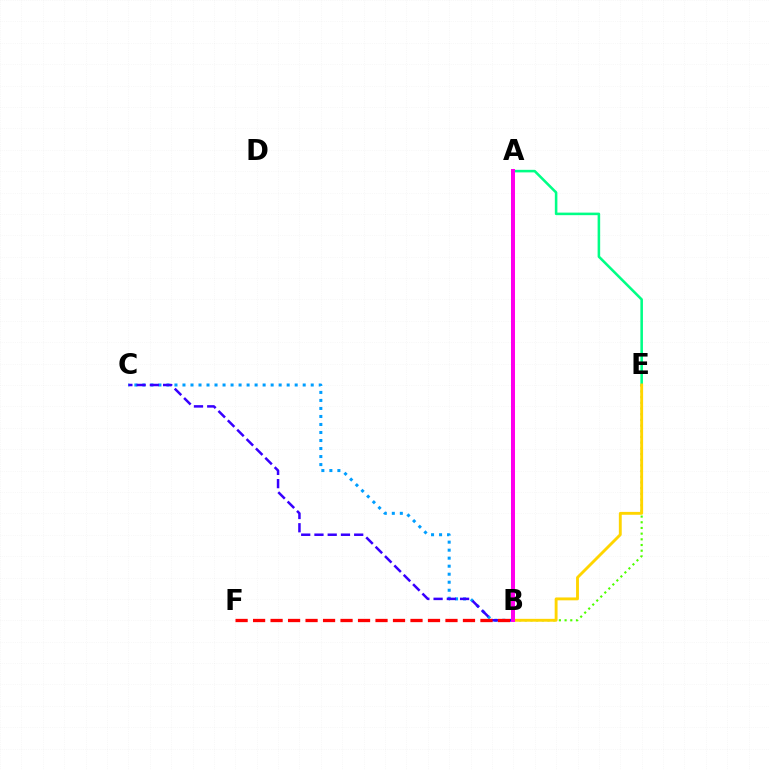{('B', 'E'): [{'color': '#4fff00', 'line_style': 'dotted', 'thickness': 1.55}, {'color': '#ffd500', 'line_style': 'solid', 'thickness': 2.08}], ('B', 'C'): [{'color': '#009eff', 'line_style': 'dotted', 'thickness': 2.18}, {'color': '#3700ff', 'line_style': 'dashed', 'thickness': 1.8}], ('A', 'E'): [{'color': '#00ff86', 'line_style': 'solid', 'thickness': 1.84}], ('A', 'B'): [{'color': '#ff00ed', 'line_style': 'solid', 'thickness': 2.88}], ('B', 'F'): [{'color': '#ff0000', 'line_style': 'dashed', 'thickness': 2.38}]}